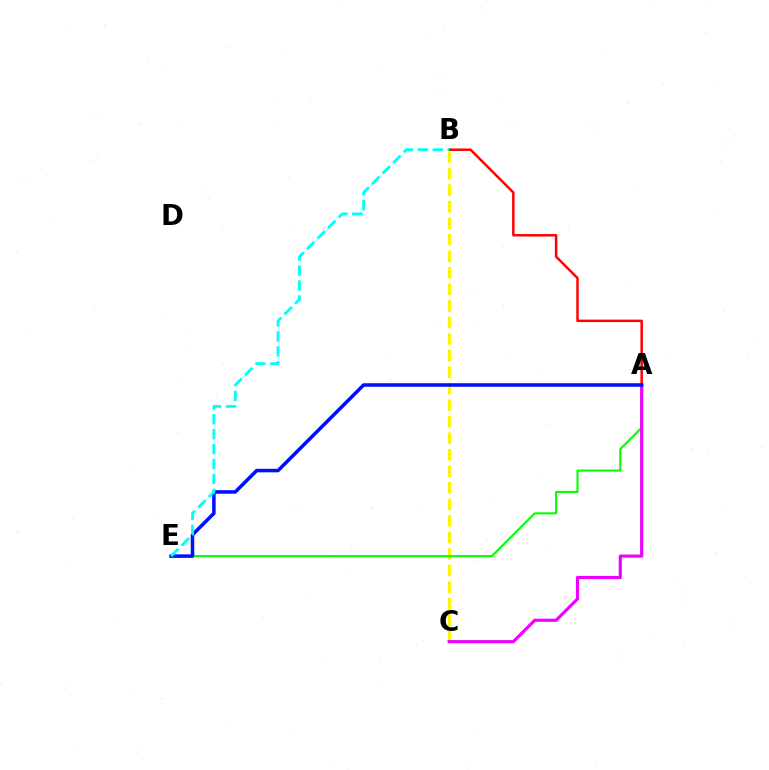{('B', 'C'): [{'color': '#fcf500', 'line_style': 'dashed', 'thickness': 2.25}], ('A', 'B'): [{'color': '#ff0000', 'line_style': 'solid', 'thickness': 1.78}], ('A', 'E'): [{'color': '#08ff00', 'line_style': 'solid', 'thickness': 1.53}, {'color': '#0010ff', 'line_style': 'solid', 'thickness': 2.55}], ('A', 'C'): [{'color': '#ee00ff', 'line_style': 'solid', 'thickness': 2.27}], ('B', 'E'): [{'color': '#00fff6', 'line_style': 'dashed', 'thickness': 2.03}]}